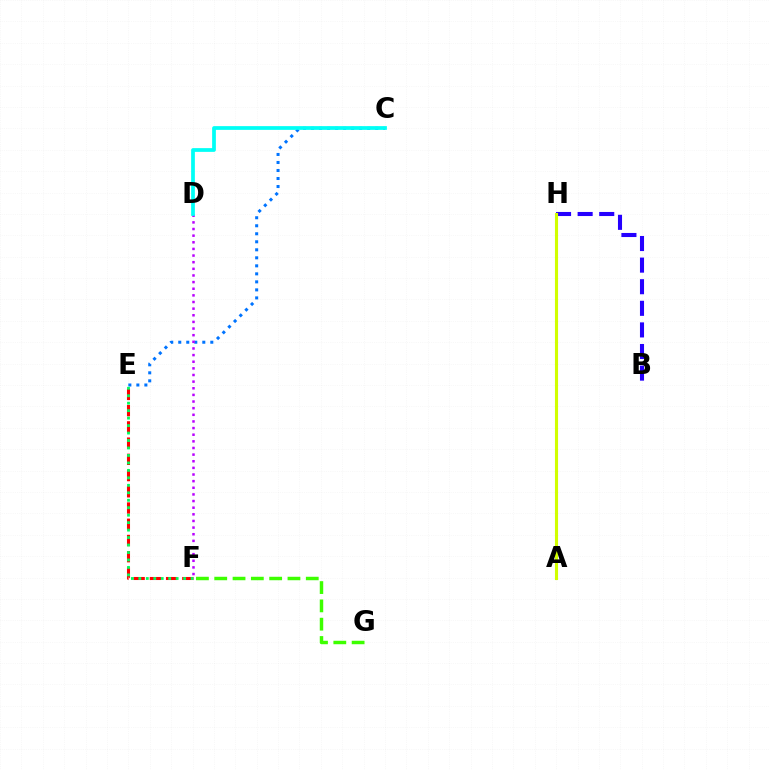{('A', 'H'): [{'color': '#ff9400', 'line_style': 'solid', 'thickness': 1.81}, {'color': '#ff00ac', 'line_style': 'dashed', 'thickness': 1.97}, {'color': '#d1ff00', 'line_style': 'solid', 'thickness': 2.23}], ('C', 'E'): [{'color': '#0074ff', 'line_style': 'dotted', 'thickness': 2.18}], ('D', 'F'): [{'color': '#b900ff', 'line_style': 'dotted', 'thickness': 1.8}], ('E', 'F'): [{'color': '#ff0000', 'line_style': 'dashed', 'thickness': 2.2}, {'color': '#00ff5c', 'line_style': 'dotted', 'thickness': 2.03}], ('F', 'G'): [{'color': '#3dff00', 'line_style': 'dashed', 'thickness': 2.49}], ('B', 'H'): [{'color': '#2500ff', 'line_style': 'dashed', 'thickness': 2.93}], ('C', 'D'): [{'color': '#00fff6', 'line_style': 'solid', 'thickness': 2.69}]}